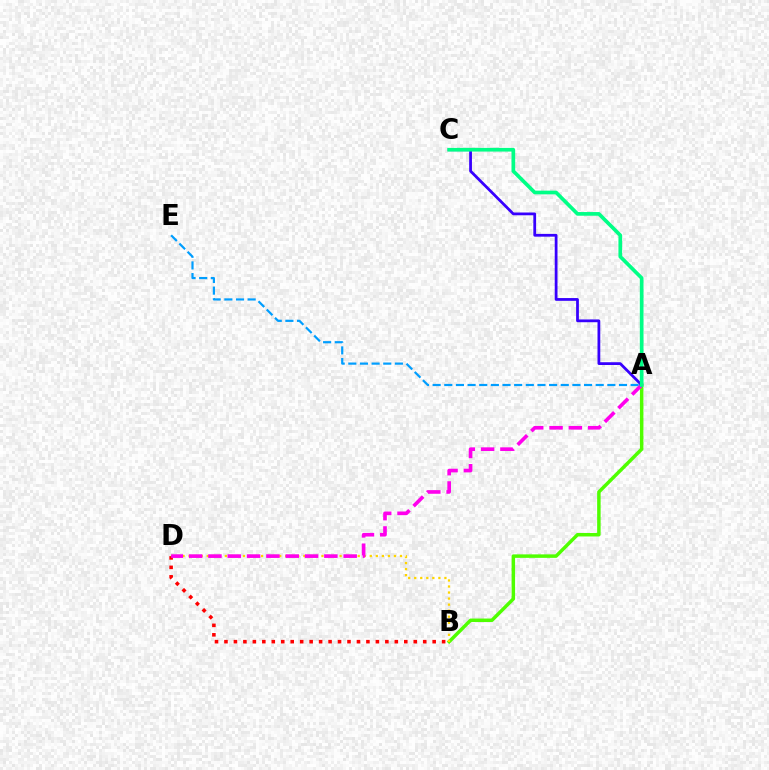{('A', 'B'): [{'color': '#4fff00', 'line_style': 'solid', 'thickness': 2.51}], ('A', 'E'): [{'color': '#009eff', 'line_style': 'dashed', 'thickness': 1.58}], ('B', 'D'): [{'color': '#ffd500', 'line_style': 'dotted', 'thickness': 1.64}, {'color': '#ff0000', 'line_style': 'dotted', 'thickness': 2.57}], ('A', 'D'): [{'color': '#ff00ed', 'line_style': 'dashed', 'thickness': 2.62}], ('A', 'C'): [{'color': '#3700ff', 'line_style': 'solid', 'thickness': 1.99}, {'color': '#00ff86', 'line_style': 'solid', 'thickness': 2.65}]}